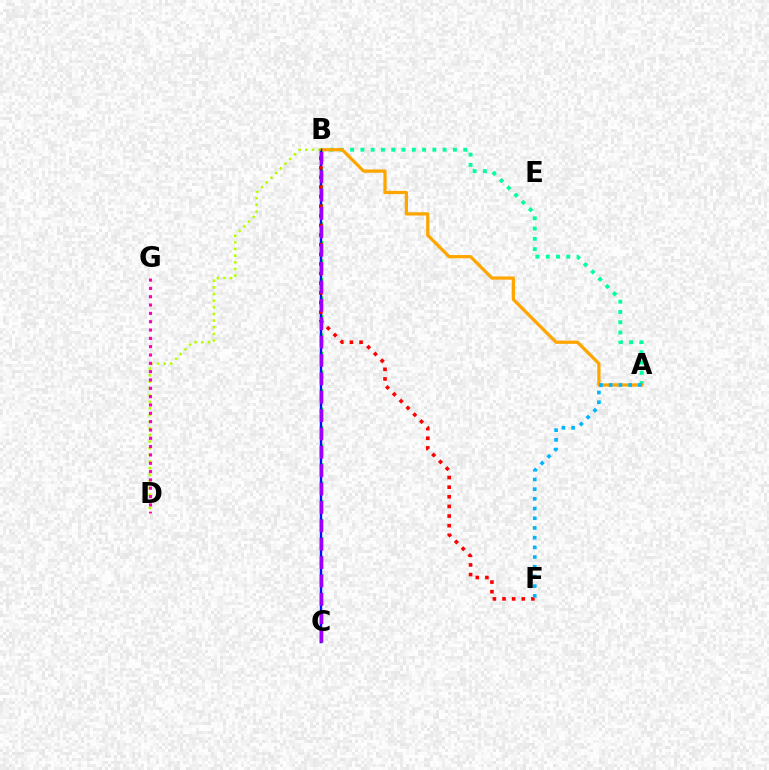{('A', 'B'): [{'color': '#00ff9d', 'line_style': 'dotted', 'thickness': 2.79}, {'color': '#ffa500', 'line_style': 'solid', 'thickness': 2.34}], ('B', 'C'): [{'color': '#08ff00', 'line_style': 'dashed', 'thickness': 2.51}, {'color': '#0010ff', 'line_style': 'solid', 'thickness': 1.72}, {'color': '#9b00ff', 'line_style': 'dashed', 'thickness': 2.5}], ('B', 'D'): [{'color': '#b3ff00', 'line_style': 'dotted', 'thickness': 1.8}], ('B', 'F'): [{'color': '#ff0000', 'line_style': 'dotted', 'thickness': 2.62}], ('A', 'F'): [{'color': '#00b5ff', 'line_style': 'dotted', 'thickness': 2.63}], ('D', 'G'): [{'color': '#ff00bd', 'line_style': 'dotted', 'thickness': 2.26}]}